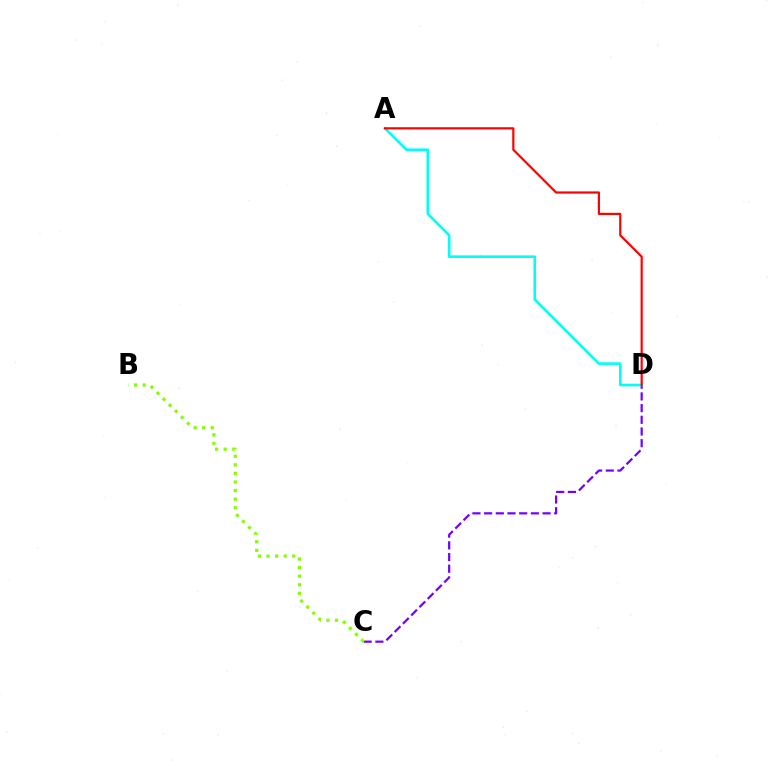{('C', 'D'): [{'color': '#7200ff', 'line_style': 'dashed', 'thickness': 1.59}], ('A', 'D'): [{'color': '#00fff6', 'line_style': 'solid', 'thickness': 1.88}, {'color': '#ff0000', 'line_style': 'solid', 'thickness': 1.58}], ('B', 'C'): [{'color': '#84ff00', 'line_style': 'dotted', 'thickness': 2.33}]}